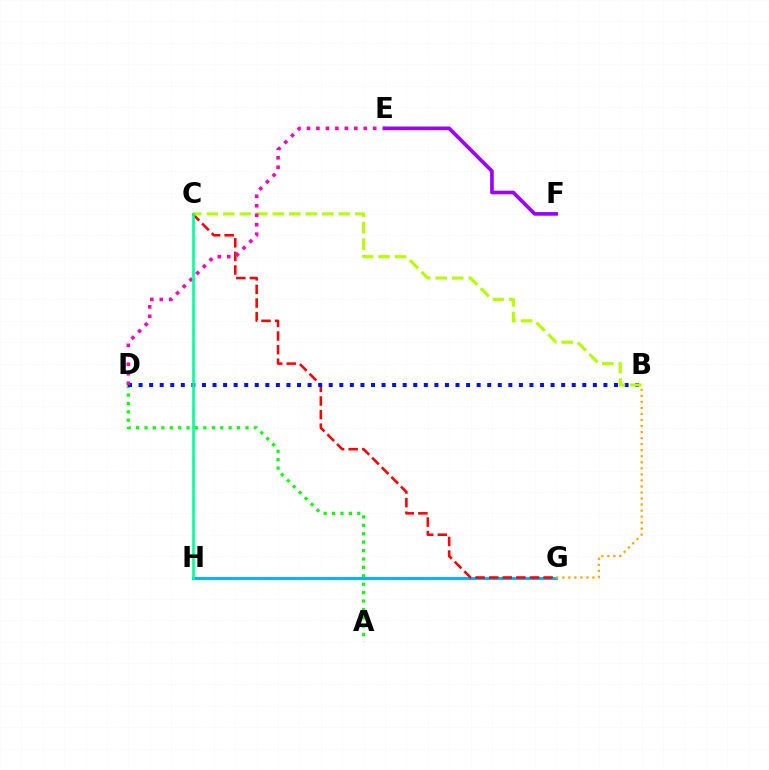{('A', 'D'): [{'color': '#08ff00', 'line_style': 'dotted', 'thickness': 2.29}], ('G', 'H'): [{'color': '#00b5ff', 'line_style': 'solid', 'thickness': 2.11}], ('C', 'G'): [{'color': '#ff0000', 'line_style': 'dashed', 'thickness': 1.85}], ('B', 'D'): [{'color': '#0010ff', 'line_style': 'dotted', 'thickness': 2.87}], ('B', 'C'): [{'color': '#b3ff00', 'line_style': 'dashed', 'thickness': 2.24}], ('D', 'E'): [{'color': '#ff00bd', 'line_style': 'dotted', 'thickness': 2.57}], ('B', 'G'): [{'color': '#ffa500', 'line_style': 'dotted', 'thickness': 1.64}], ('C', 'H'): [{'color': '#00ff9d', 'line_style': 'solid', 'thickness': 1.88}], ('E', 'F'): [{'color': '#9b00ff', 'line_style': 'solid', 'thickness': 2.62}]}